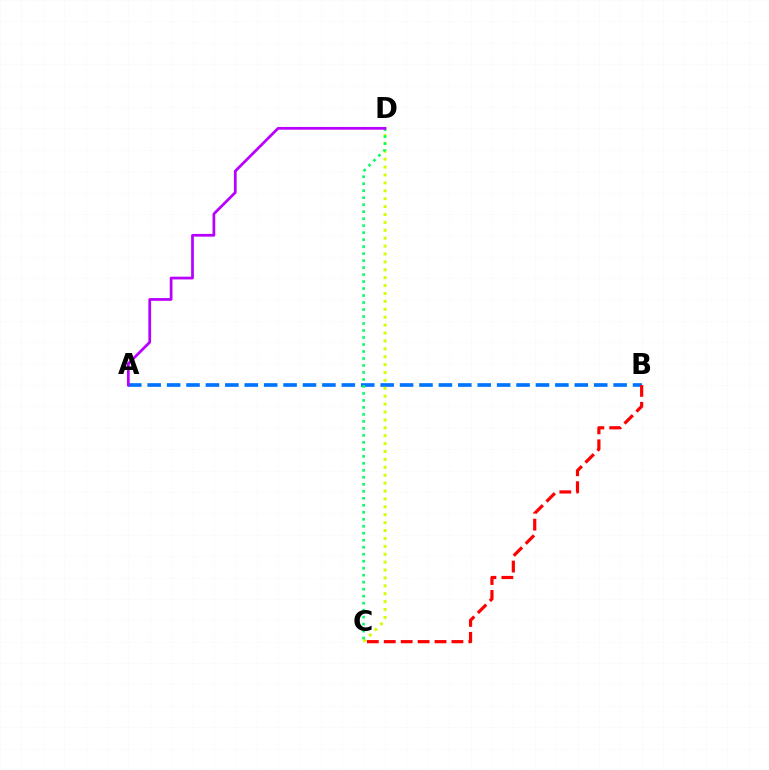{('A', 'B'): [{'color': '#0074ff', 'line_style': 'dashed', 'thickness': 2.64}], ('C', 'D'): [{'color': '#d1ff00', 'line_style': 'dotted', 'thickness': 2.15}, {'color': '#00ff5c', 'line_style': 'dotted', 'thickness': 1.9}], ('B', 'C'): [{'color': '#ff0000', 'line_style': 'dashed', 'thickness': 2.3}], ('A', 'D'): [{'color': '#b900ff', 'line_style': 'solid', 'thickness': 1.97}]}